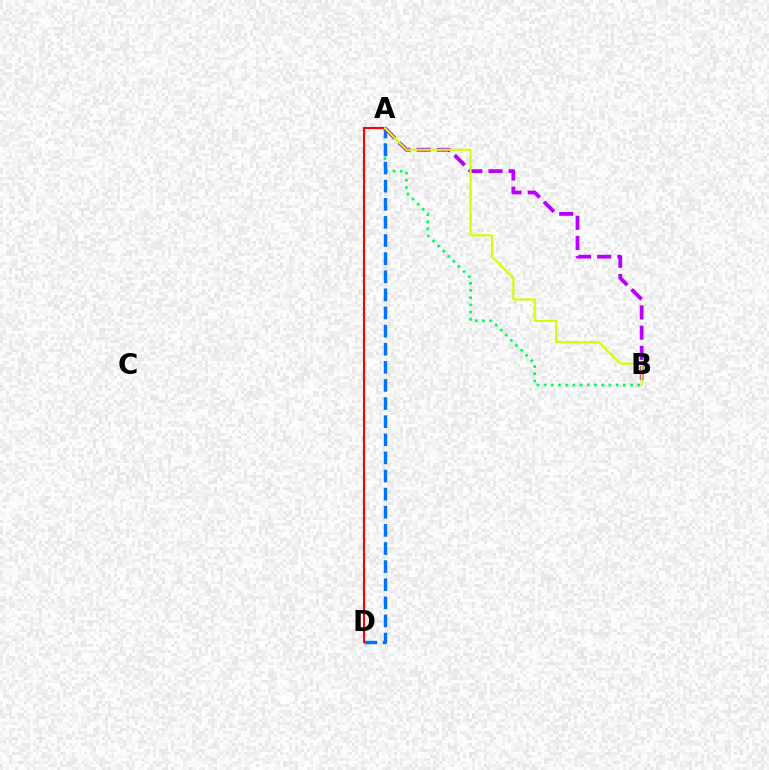{('A', 'B'): [{'color': '#00ff5c', 'line_style': 'dotted', 'thickness': 1.96}, {'color': '#b900ff', 'line_style': 'dashed', 'thickness': 2.74}, {'color': '#d1ff00', 'line_style': 'solid', 'thickness': 1.51}], ('A', 'D'): [{'color': '#0074ff', 'line_style': 'dashed', 'thickness': 2.46}, {'color': '#ff0000', 'line_style': 'solid', 'thickness': 1.55}]}